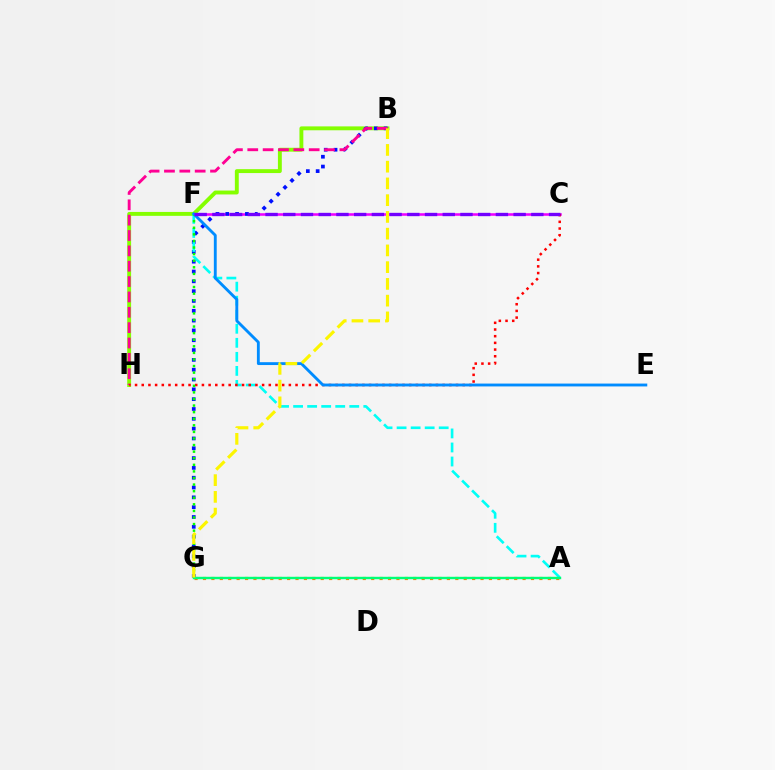{('C', 'F'): [{'color': '#ee00ff', 'line_style': 'solid', 'thickness': 1.84}, {'color': '#7200ff', 'line_style': 'dashed', 'thickness': 2.41}], ('B', 'H'): [{'color': '#84ff00', 'line_style': 'solid', 'thickness': 2.8}, {'color': '#ff0094', 'line_style': 'dashed', 'thickness': 2.09}], ('B', 'G'): [{'color': '#0010ff', 'line_style': 'dotted', 'thickness': 2.67}, {'color': '#fcf500', 'line_style': 'dashed', 'thickness': 2.27}], ('A', 'G'): [{'color': '#ff7c00', 'line_style': 'dotted', 'thickness': 2.29}, {'color': '#00ff74', 'line_style': 'solid', 'thickness': 1.73}], ('A', 'F'): [{'color': '#00fff6', 'line_style': 'dashed', 'thickness': 1.91}], ('C', 'H'): [{'color': '#ff0000', 'line_style': 'dotted', 'thickness': 1.82}], ('F', 'G'): [{'color': '#08ff00', 'line_style': 'dotted', 'thickness': 1.79}], ('E', 'F'): [{'color': '#008cff', 'line_style': 'solid', 'thickness': 2.06}]}